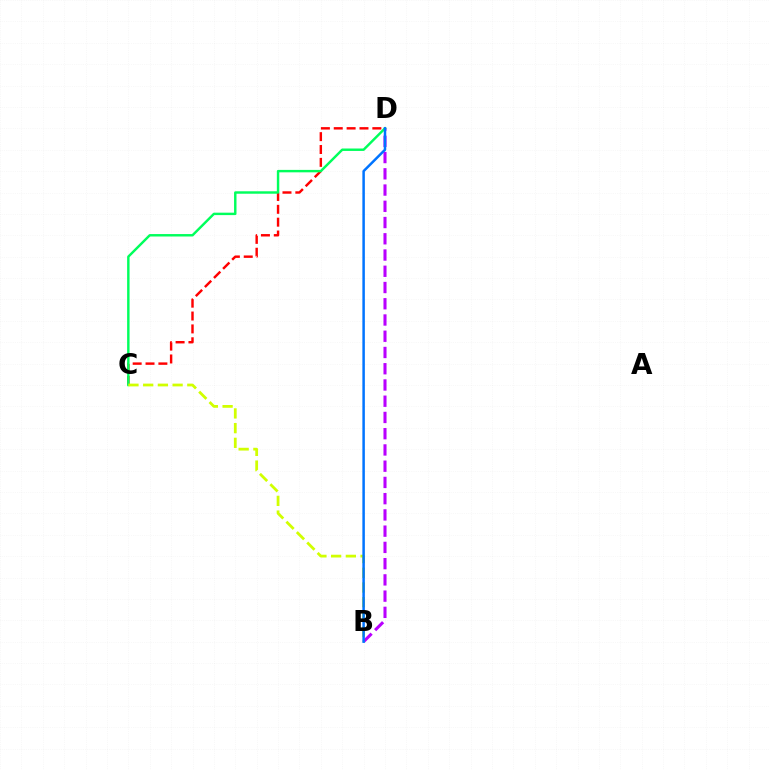{('B', 'D'): [{'color': '#b900ff', 'line_style': 'dashed', 'thickness': 2.21}, {'color': '#0074ff', 'line_style': 'solid', 'thickness': 1.8}], ('C', 'D'): [{'color': '#ff0000', 'line_style': 'dashed', 'thickness': 1.75}, {'color': '#00ff5c', 'line_style': 'solid', 'thickness': 1.75}], ('B', 'C'): [{'color': '#d1ff00', 'line_style': 'dashed', 'thickness': 2.0}]}